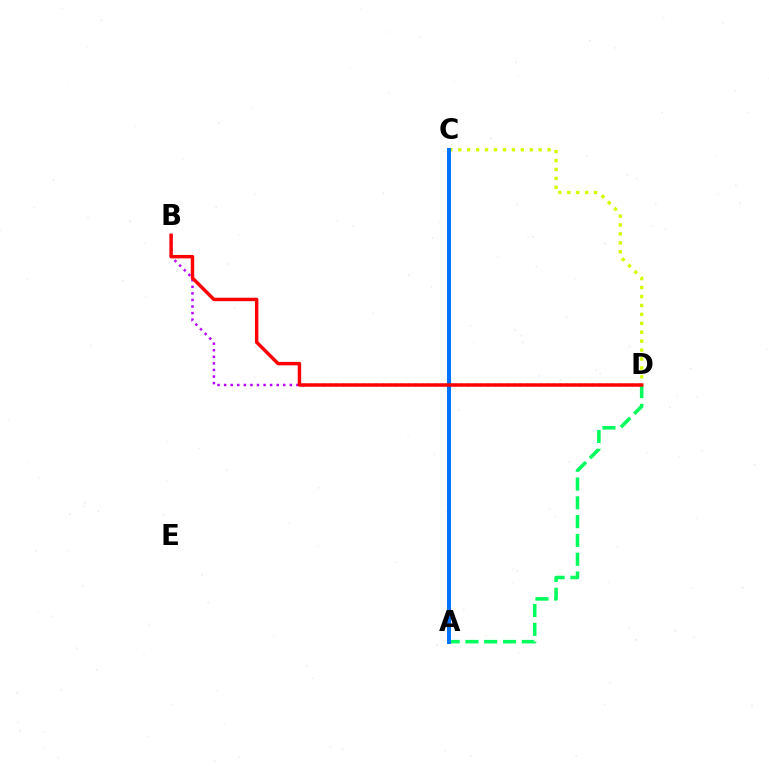{('A', 'D'): [{'color': '#00ff5c', 'line_style': 'dashed', 'thickness': 2.55}], ('C', 'D'): [{'color': '#d1ff00', 'line_style': 'dotted', 'thickness': 2.43}], ('B', 'D'): [{'color': '#b900ff', 'line_style': 'dotted', 'thickness': 1.79}, {'color': '#ff0000', 'line_style': 'solid', 'thickness': 2.48}], ('A', 'C'): [{'color': '#0074ff', 'line_style': 'solid', 'thickness': 2.9}]}